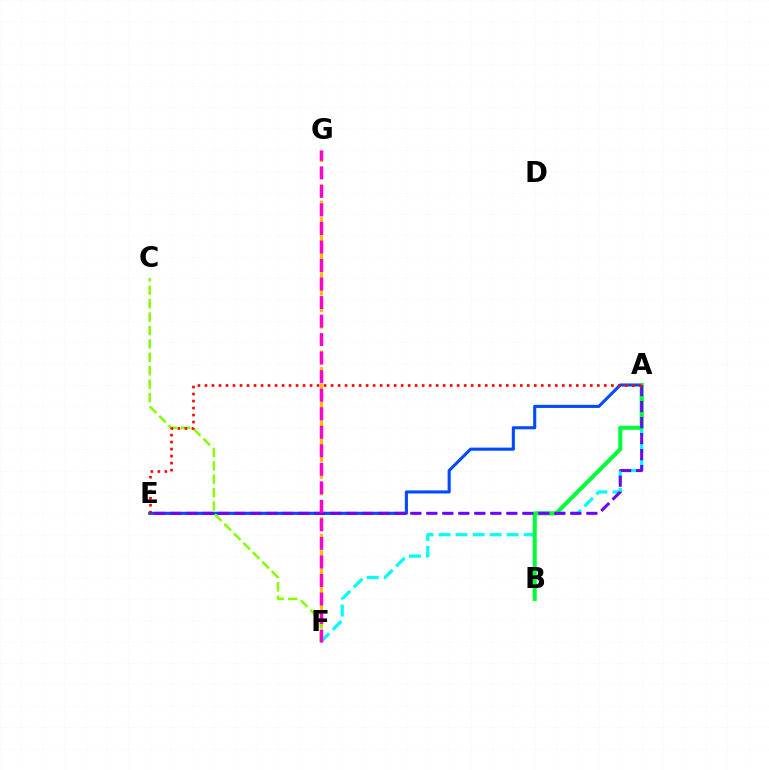{('A', 'E'): [{'color': '#004bff', 'line_style': 'solid', 'thickness': 2.23}, {'color': '#7200ff', 'line_style': 'dashed', 'thickness': 2.17}, {'color': '#ff0000', 'line_style': 'dotted', 'thickness': 1.9}], ('A', 'F'): [{'color': '#00fff6', 'line_style': 'dashed', 'thickness': 2.31}], ('A', 'B'): [{'color': '#00ff39', 'line_style': 'solid', 'thickness': 2.91}], ('F', 'G'): [{'color': '#ffbd00', 'line_style': 'dashed', 'thickness': 2.26}, {'color': '#ff00cf', 'line_style': 'dashed', 'thickness': 2.52}], ('C', 'F'): [{'color': '#84ff00', 'line_style': 'dashed', 'thickness': 1.82}]}